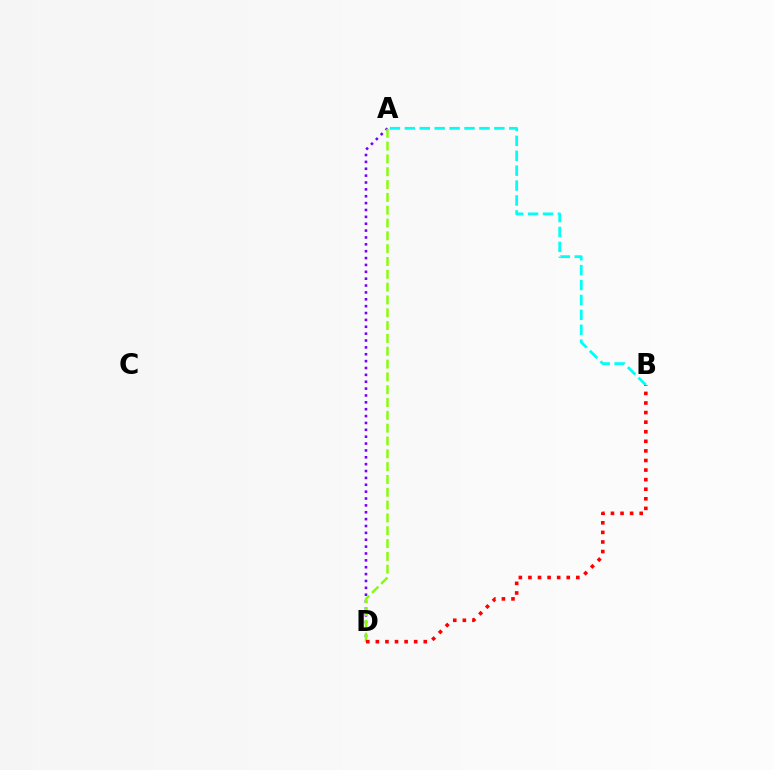{('A', 'D'): [{'color': '#7200ff', 'line_style': 'dotted', 'thickness': 1.87}, {'color': '#84ff00', 'line_style': 'dashed', 'thickness': 1.74}], ('A', 'B'): [{'color': '#00fff6', 'line_style': 'dashed', 'thickness': 2.03}], ('B', 'D'): [{'color': '#ff0000', 'line_style': 'dotted', 'thickness': 2.6}]}